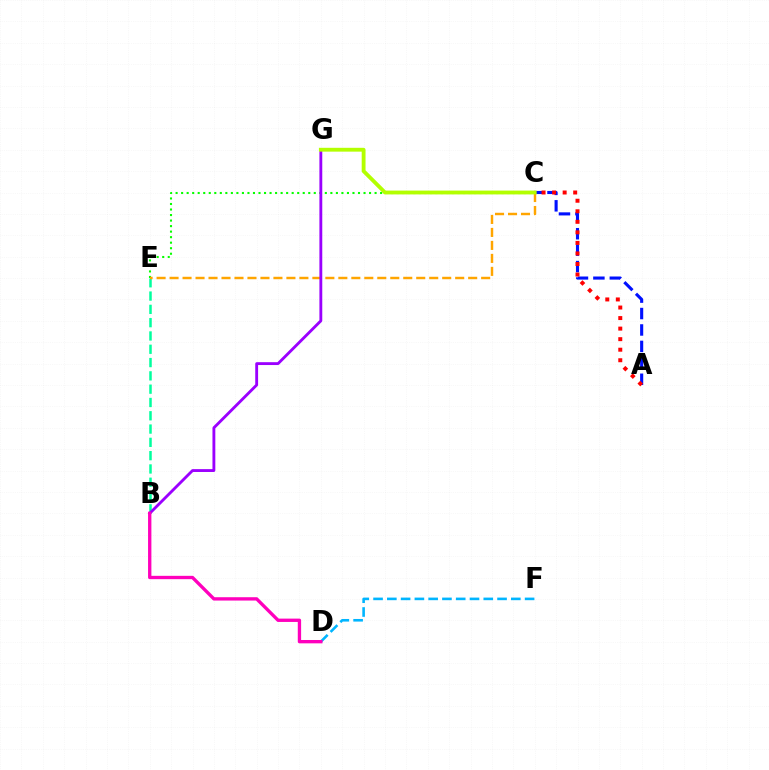{('B', 'E'): [{'color': '#00ff9d', 'line_style': 'dashed', 'thickness': 1.81}], ('C', 'E'): [{'color': '#08ff00', 'line_style': 'dotted', 'thickness': 1.5}, {'color': '#ffa500', 'line_style': 'dashed', 'thickness': 1.76}], ('A', 'C'): [{'color': '#0010ff', 'line_style': 'dashed', 'thickness': 2.23}, {'color': '#ff0000', 'line_style': 'dotted', 'thickness': 2.86}], ('B', 'G'): [{'color': '#9b00ff', 'line_style': 'solid', 'thickness': 2.06}], ('D', 'F'): [{'color': '#00b5ff', 'line_style': 'dashed', 'thickness': 1.87}], ('C', 'G'): [{'color': '#b3ff00', 'line_style': 'solid', 'thickness': 2.76}], ('B', 'D'): [{'color': '#ff00bd', 'line_style': 'solid', 'thickness': 2.4}]}